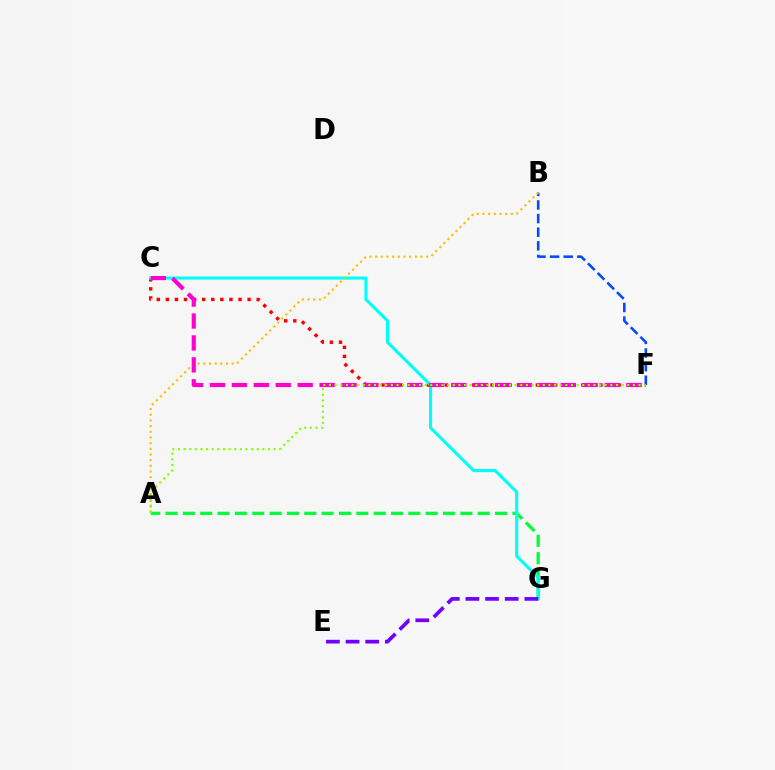{('A', 'G'): [{'color': '#00ff39', 'line_style': 'dashed', 'thickness': 2.36}], ('C', 'F'): [{'color': '#ff0000', 'line_style': 'dotted', 'thickness': 2.47}, {'color': '#ff00cf', 'line_style': 'dashed', 'thickness': 2.98}], ('C', 'G'): [{'color': '#00fff6', 'line_style': 'solid', 'thickness': 2.23}], ('B', 'F'): [{'color': '#004bff', 'line_style': 'dashed', 'thickness': 1.85}], ('A', 'B'): [{'color': '#ffbd00', 'line_style': 'dotted', 'thickness': 1.54}], ('E', 'G'): [{'color': '#7200ff', 'line_style': 'dashed', 'thickness': 2.67}], ('A', 'F'): [{'color': '#84ff00', 'line_style': 'dotted', 'thickness': 1.53}]}